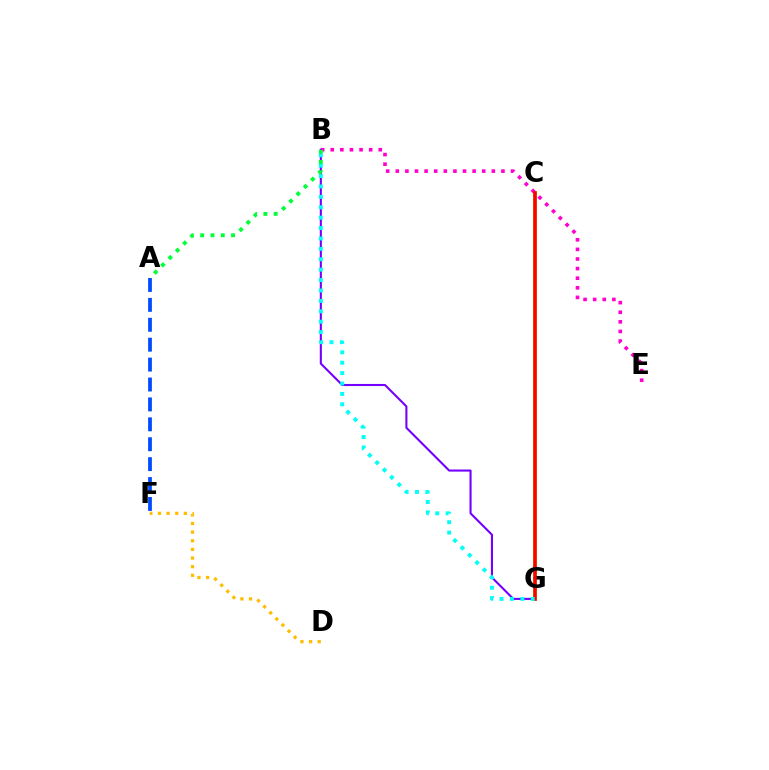{('D', 'F'): [{'color': '#ffbd00', 'line_style': 'dotted', 'thickness': 2.35}], ('C', 'G'): [{'color': '#84ff00', 'line_style': 'solid', 'thickness': 2.74}, {'color': '#ff0000', 'line_style': 'solid', 'thickness': 2.56}], ('B', 'E'): [{'color': '#ff00cf', 'line_style': 'dotted', 'thickness': 2.61}], ('B', 'G'): [{'color': '#7200ff', 'line_style': 'solid', 'thickness': 1.5}, {'color': '#00fff6', 'line_style': 'dotted', 'thickness': 2.83}], ('A', 'F'): [{'color': '#004bff', 'line_style': 'dashed', 'thickness': 2.7}], ('A', 'B'): [{'color': '#00ff39', 'line_style': 'dotted', 'thickness': 2.8}]}